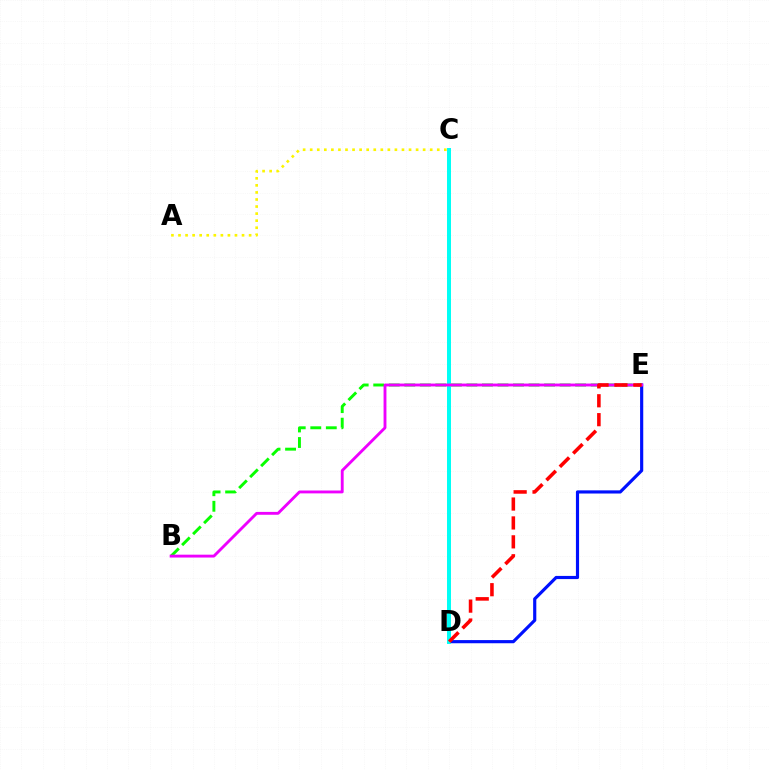{('D', 'E'): [{'color': '#0010ff', 'line_style': 'solid', 'thickness': 2.28}, {'color': '#ff0000', 'line_style': 'dashed', 'thickness': 2.57}], ('B', 'E'): [{'color': '#08ff00', 'line_style': 'dashed', 'thickness': 2.11}, {'color': '#ee00ff', 'line_style': 'solid', 'thickness': 2.06}], ('C', 'D'): [{'color': '#00fff6', 'line_style': 'solid', 'thickness': 2.86}], ('A', 'C'): [{'color': '#fcf500', 'line_style': 'dotted', 'thickness': 1.92}]}